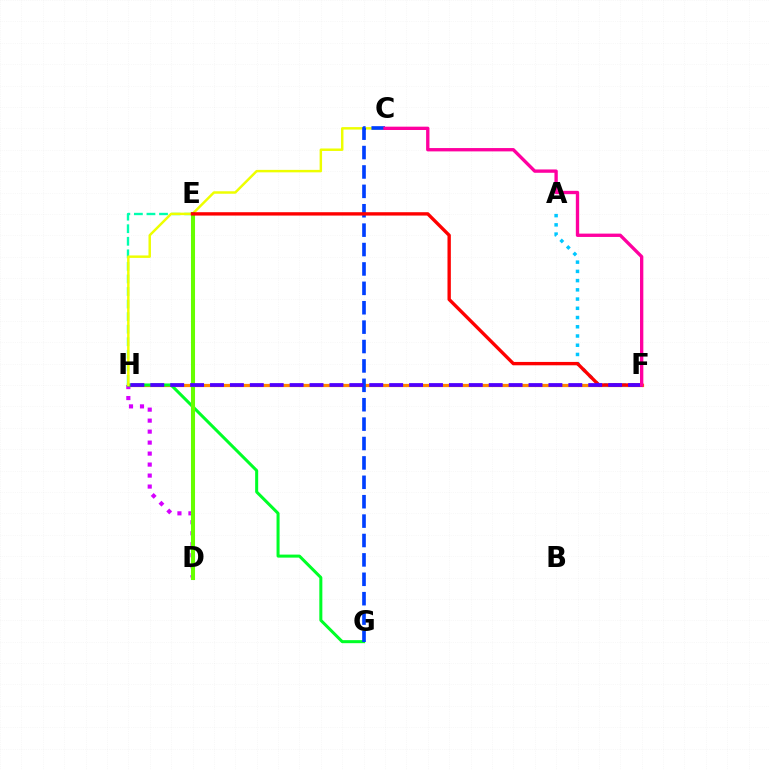{('E', 'H'): [{'color': '#00ffaf', 'line_style': 'dashed', 'thickness': 1.71}], ('F', 'H'): [{'color': '#ff8800', 'line_style': 'solid', 'thickness': 2.3}, {'color': '#4f00ff', 'line_style': 'dashed', 'thickness': 2.7}], ('D', 'H'): [{'color': '#d600ff', 'line_style': 'dotted', 'thickness': 2.99}], ('G', 'H'): [{'color': '#00ff27', 'line_style': 'solid', 'thickness': 2.18}], ('A', 'F'): [{'color': '#00c7ff', 'line_style': 'dotted', 'thickness': 2.51}], ('C', 'H'): [{'color': '#eeff00', 'line_style': 'solid', 'thickness': 1.78}], ('D', 'E'): [{'color': '#66ff00', 'line_style': 'solid', 'thickness': 2.92}], ('C', 'G'): [{'color': '#003fff', 'line_style': 'dashed', 'thickness': 2.64}], ('E', 'F'): [{'color': '#ff0000', 'line_style': 'solid', 'thickness': 2.42}], ('C', 'F'): [{'color': '#ff00a0', 'line_style': 'solid', 'thickness': 2.4}]}